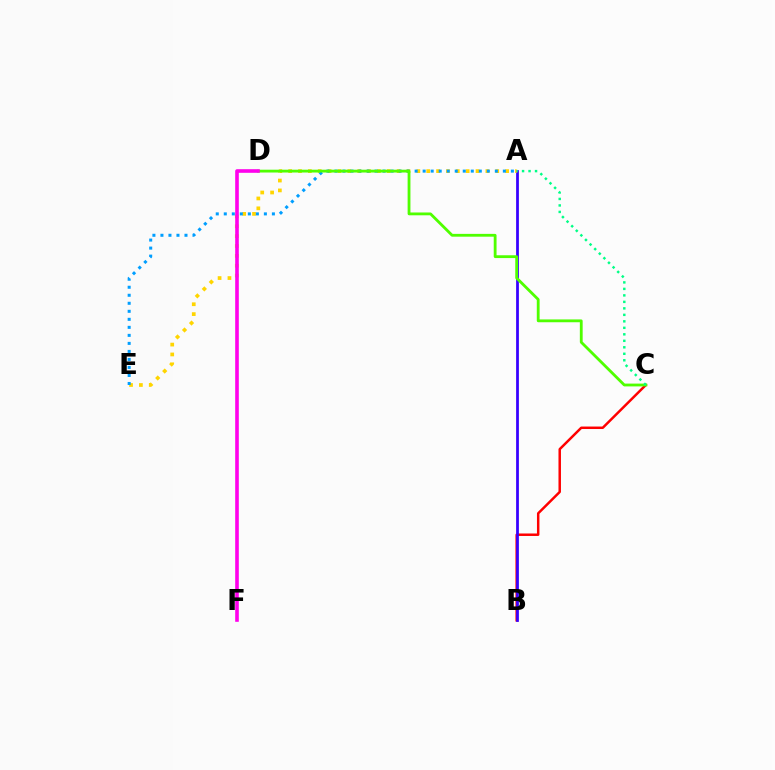{('B', 'C'): [{'color': '#ff0000', 'line_style': 'solid', 'thickness': 1.78}], ('A', 'B'): [{'color': '#3700ff', 'line_style': 'solid', 'thickness': 1.99}], ('A', 'E'): [{'color': '#ffd500', 'line_style': 'dotted', 'thickness': 2.68}, {'color': '#009eff', 'line_style': 'dotted', 'thickness': 2.18}], ('C', 'D'): [{'color': '#4fff00', 'line_style': 'solid', 'thickness': 2.03}], ('D', 'F'): [{'color': '#ff00ed', 'line_style': 'solid', 'thickness': 2.6}], ('A', 'C'): [{'color': '#00ff86', 'line_style': 'dotted', 'thickness': 1.76}]}